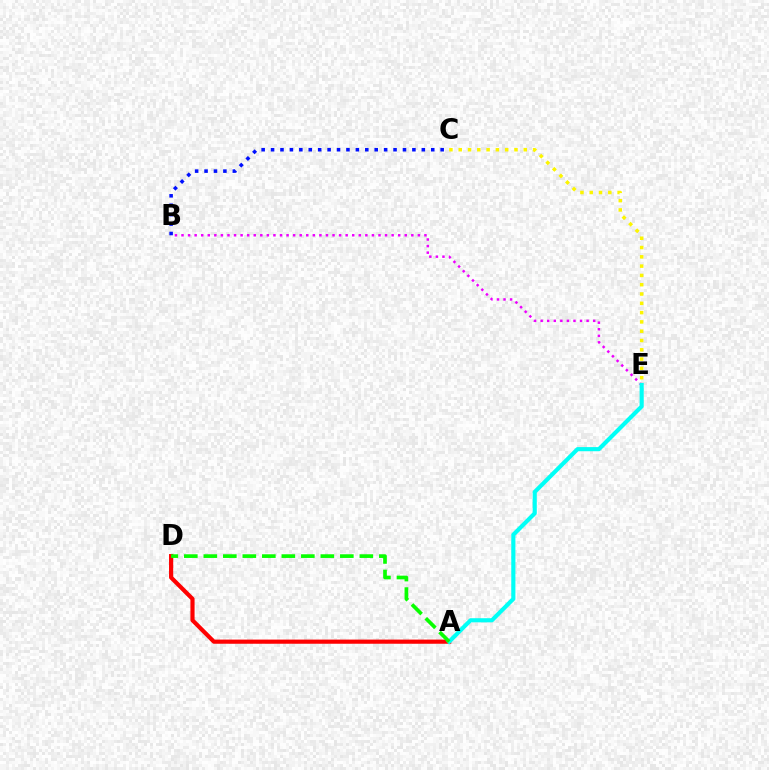{('B', 'E'): [{'color': '#ee00ff', 'line_style': 'dotted', 'thickness': 1.78}], ('C', 'E'): [{'color': '#fcf500', 'line_style': 'dotted', 'thickness': 2.53}], ('A', 'D'): [{'color': '#ff0000', 'line_style': 'solid', 'thickness': 2.99}, {'color': '#08ff00', 'line_style': 'dashed', 'thickness': 2.65}], ('A', 'E'): [{'color': '#00fff6', 'line_style': 'solid', 'thickness': 2.97}], ('B', 'C'): [{'color': '#0010ff', 'line_style': 'dotted', 'thickness': 2.56}]}